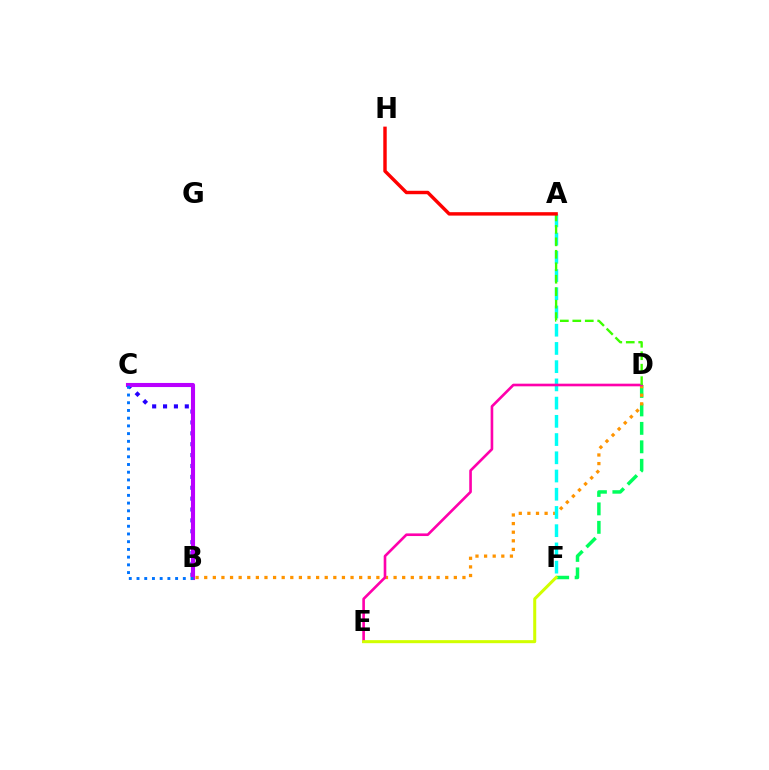{('B', 'C'): [{'color': '#2500ff', 'line_style': 'dotted', 'thickness': 2.96}, {'color': '#b900ff', 'line_style': 'solid', 'thickness': 2.95}, {'color': '#0074ff', 'line_style': 'dotted', 'thickness': 2.1}], ('D', 'F'): [{'color': '#00ff5c', 'line_style': 'dashed', 'thickness': 2.51}], ('B', 'D'): [{'color': '#ff9400', 'line_style': 'dotted', 'thickness': 2.34}], ('A', 'F'): [{'color': '#00fff6', 'line_style': 'dashed', 'thickness': 2.48}], ('D', 'E'): [{'color': '#ff00ac', 'line_style': 'solid', 'thickness': 1.9}], ('E', 'F'): [{'color': '#d1ff00', 'line_style': 'solid', 'thickness': 2.18}], ('A', 'D'): [{'color': '#3dff00', 'line_style': 'dashed', 'thickness': 1.69}], ('A', 'H'): [{'color': '#ff0000', 'line_style': 'solid', 'thickness': 2.47}]}